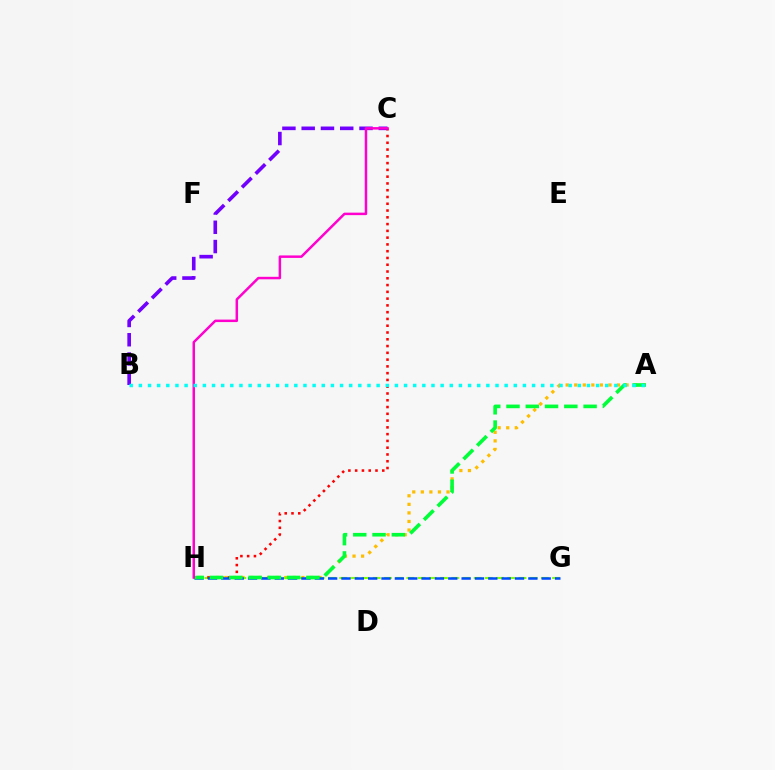{('A', 'H'): [{'color': '#ffbd00', 'line_style': 'dotted', 'thickness': 2.33}, {'color': '#00ff39', 'line_style': 'dashed', 'thickness': 2.62}], ('G', 'H'): [{'color': '#84ff00', 'line_style': 'dashed', 'thickness': 1.52}, {'color': '#004bff', 'line_style': 'dashed', 'thickness': 1.81}], ('C', 'H'): [{'color': '#ff0000', 'line_style': 'dotted', 'thickness': 1.84}, {'color': '#ff00cf', 'line_style': 'solid', 'thickness': 1.79}], ('B', 'C'): [{'color': '#7200ff', 'line_style': 'dashed', 'thickness': 2.62}], ('A', 'B'): [{'color': '#00fff6', 'line_style': 'dotted', 'thickness': 2.48}]}